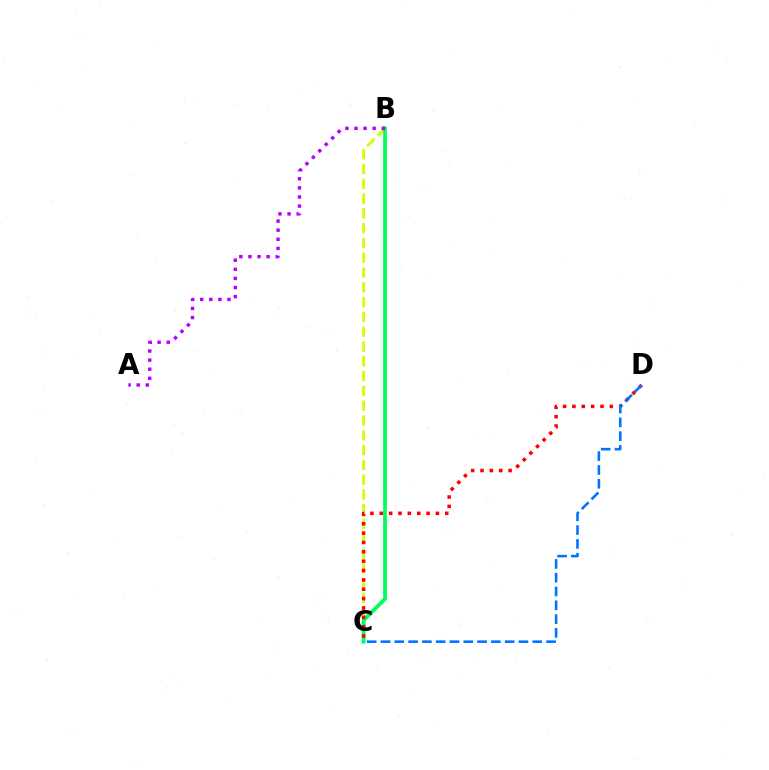{('B', 'C'): [{'color': '#d1ff00', 'line_style': 'dashed', 'thickness': 2.01}, {'color': '#00ff5c', 'line_style': 'solid', 'thickness': 2.71}], ('A', 'B'): [{'color': '#b900ff', 'line_style': 'dotted', 'thickness': 2.47}], ('C', 'D'): [{'color': '#ff0000', 'line_style': 'dotted', 'thickness': 2.54}, {'color': '#0074ff', 'line_style': 'dashed', 'thickness': 1.87}]}